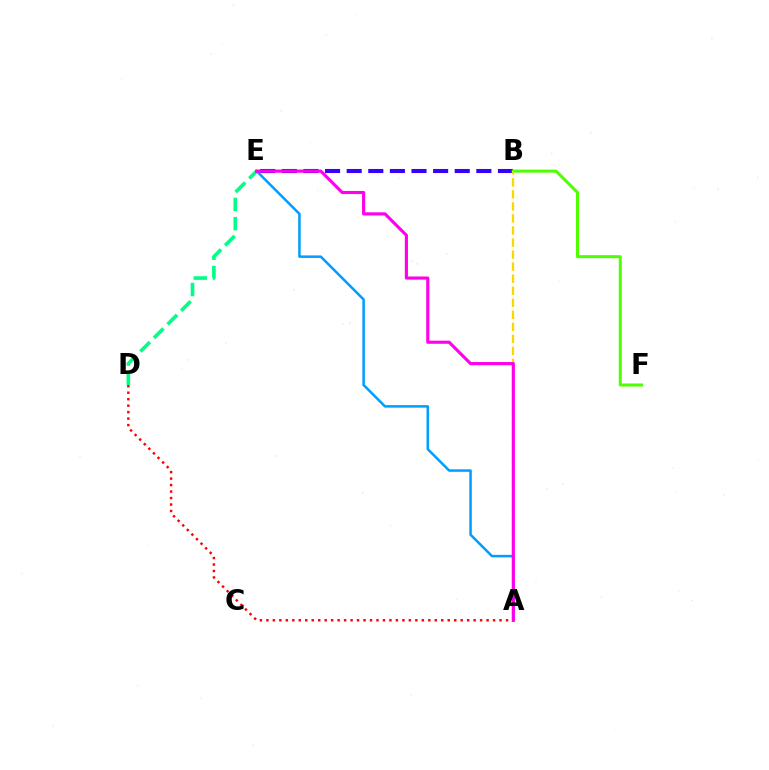{('B', 'E'): [{'color': '#3700ff', 'line_style': 'dashed', 'thickness': 2.94}], ('B', 'F'): [{'color': '#4fff00', 'line_style': 'solid', 'thickness': 2.17}], ('A', 'B'): [{'color': '#ffd500', 'line_style': 'dashed', 'thickness': 1.64}], ('A', 'D'): [{'color': '#ff0000', 'line_style': 'dotted', 'thickness': 1.76}], ('D', 'E'): [{'color': '#00ff86', 'line_style': 'dashed', 'thickness': 2.61}], ('A', 'E'): [{'color': '#009eff', 'line_style': 'solid', 'thickness': 1.81}, {'color': '#ff00ed', 'line_style': 'solid', 'thickness': 2.26}]}